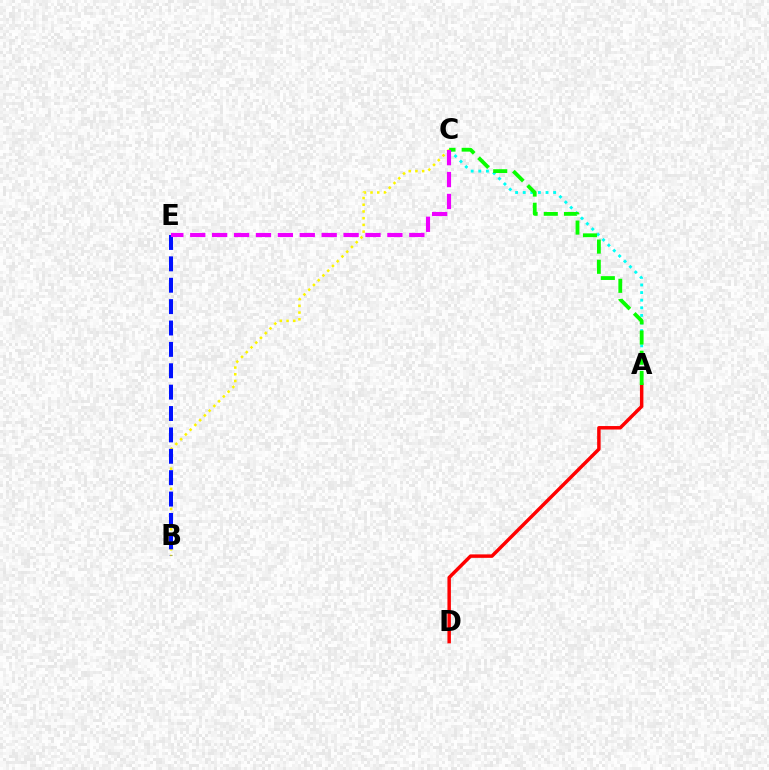{('A', 'C'): [{'color': '#00fff6', 'line_style': 'dotted', 'thickness': 2.07}, {'color': '#08ff00', 'line_style': 'dashed', 'thickness': 2.74}], ('B', 'C'): [{'color': '#fcf500', 'line_style': 'dotted', 'thickness': 1.83}], ('A', 'D'): [{'color': '#ff0000', 'line_style': 'solid', 'thickness': 2.5}], ('B', 'E'): [{'color': '#0010ff', 'line_style': 'dashed', 'thickness': 2.9}], ('C', 'E'): [{'color': '#ee00ff', 'line_style': 'dashed', 'thickness': 2.98}]}